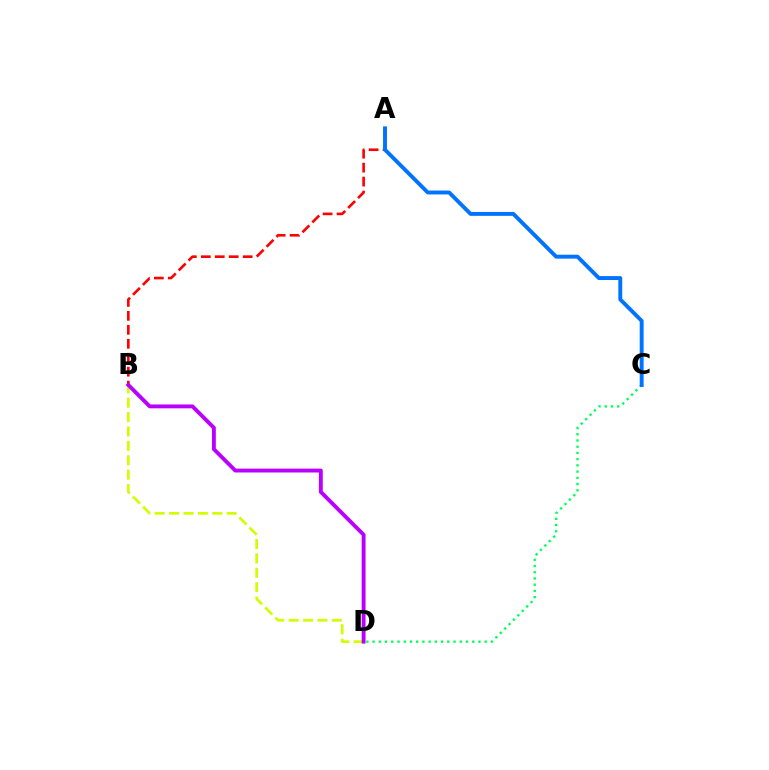{('C', 'D'): [{'color': '#00ff5c', 'line_style': 'dotted', 'thickness': 1.69}], ('A', 'B'): [{'color': '#ff0000', 'line_style': 'dashed', 'thickness': 1.9}], ('B', 'D'): [{'color': '#d1ff00', 'line_style': 'dashed', 'thickness': 1.95}, {'color': '#b900ff', 'line_style': 'solid', 'thickness': 2.78}], ('A', 'C'): [{'color': '#0074ff', 'line_style': 'solid', 'thickness': 2.81}]}